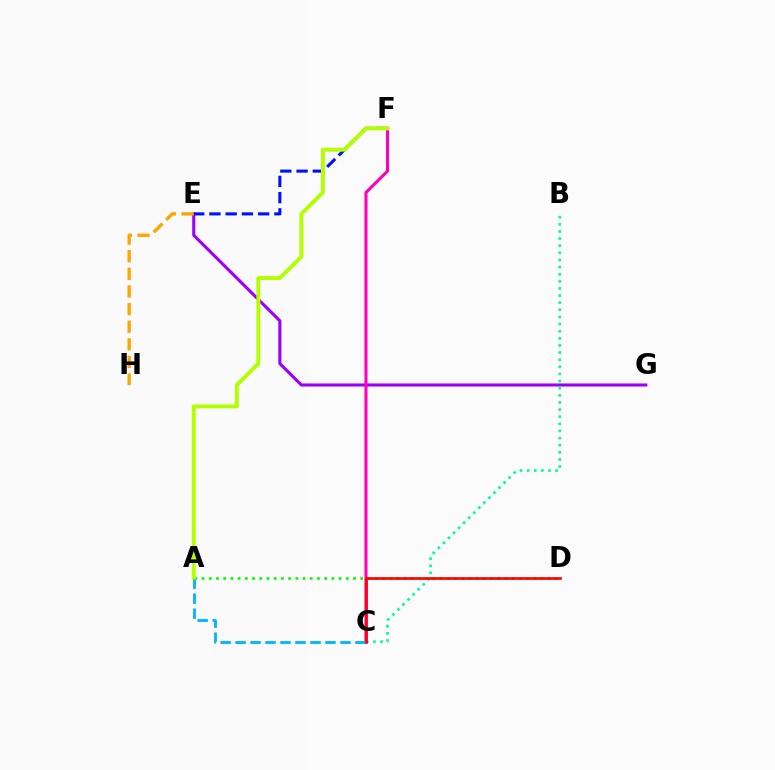{('E', 'G'): [{'color': '#9b00ff', 'line_style': 'solid', 'thickness': 2.21}], ('E', 'F'): [{'color': '#0010ff', 'line_style': 'dashed', 'thickness': 2.21}], ('E', 'H'): [{'color': '#ffa500', 'line_style': 'dashed', 'thickness': 2.4}], ('B', 'C'): [{'color': '#00ff9d', 'line_style': 'dotted', 'thickness': 1.94}], ('C', 'F'): [{'color': '#ff00bd', 'line_style': 'solid', 'thickness': 2.22}], ('A', 'C'): [{'color': '#00b5ff', 'line_style': 'dashed', 'thickness': 2.04}], ('A', 'D'): [{'color': '#08ff00', 'line_style': 'dotted', 'thickness': 1.96}], ('A', 'F'): [{'color': '#b3ff00', 'line_style': 'solid', 'thickness': 2.82}], ('C', 'D'): [{'color': '#ff0000', 'line_style': 'solid', 'thickness': 1.91}]}